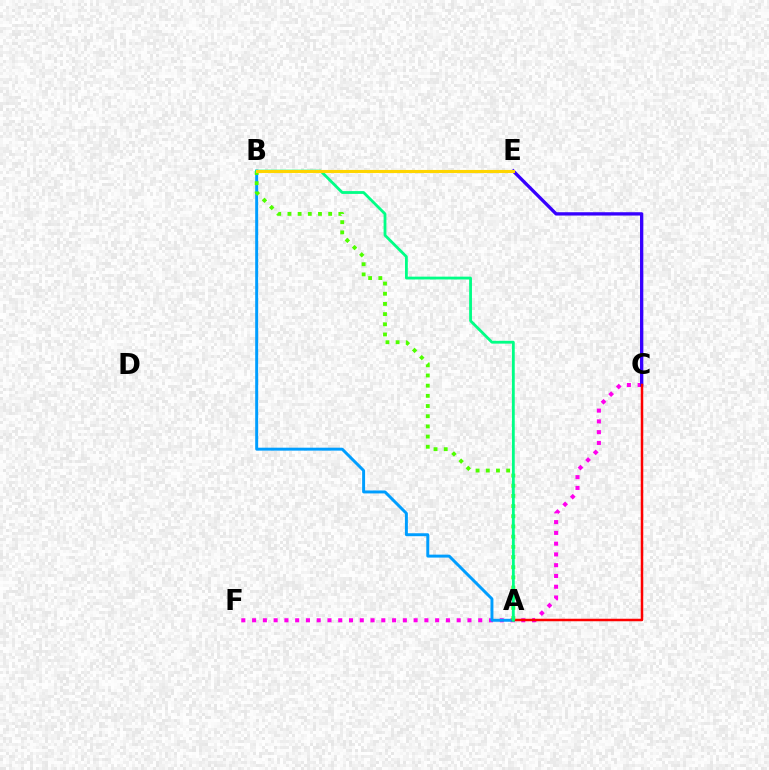{('C', 'F'): [{'color': '#ff00ed', 'line_style': 'dotted', 'thickness': 2.93}], ('A', 'B'): [{'color': '#009eff', 'line_style': 'solid', 'thickness': 2.12}, {'color': '#4fff00', 'line_style': 'dotted', 'thickness': 2.77}, {'color': '#00ff86', 'line_style': 'solid', 'thickness': 2.02}], ('C', 'E'): [{'color': '#3700ff', 'line_style': 'solid', 'thickness': 2.39}], ('A', 'C'): [{'color': '#ff0000', 'line_style': 'solid', 'thickness': 1.8}], ('B', 'E'): [{'color': '#ffd500', 'line_style': 'solid', 'thickness': 2.23}]}